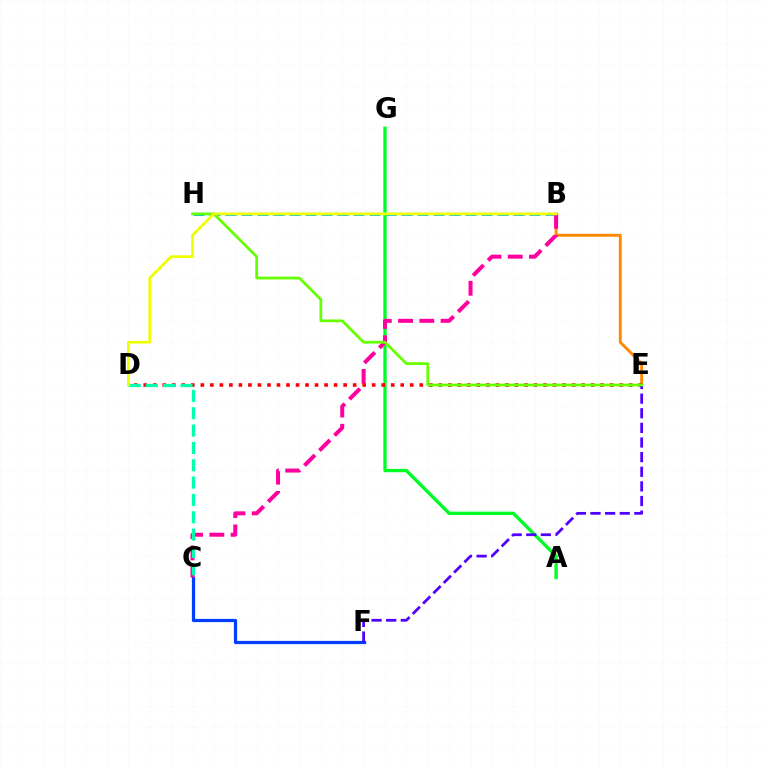{('B', 'H'): [{'color': '#00c7ff', 'line_style': 'dashed', 'thickness': 2.17}, {'color': '#d600ff', 'line_style': 'dotted', 'thickness': 1.6}], ('C', 'F'): [{'color': '#003fff', 'line_style': 'solid', 'thickness': 2.33}], ('A', 'G'): [{'color': '#00ff27', 'line_style': 'solid', 'thickness': 2.42}], ('B', 'E'): [{'color': '#ff8800', 'line_style': 'solid', 'thickness': 2.08}], ('B', 'C'): [{'color': '#ff00a0', 'line_style': 'dashed', 'thickness': 2.89}], ('D', 'E'): [{'color': '#ff0000', 'line_style': 'dotted', 'thickness': 2.59}], ('E', 'F'): [{'color': '#4f00ff', 'line_style': 'dashed', 'thickness': 1.99}], ('C', 'D'): [{'color': '#00ffaf', 'line_style': 'dashed', 'thickness': 2.36}], ('E', 'H'): [{'color': '#66ff00', 'line_style': 'solid', 'thickness': 1.99}], ('B', 'D'): [{'color': '#eeff00', 'line_style': 'solid', 'thickness': 1.98}]}